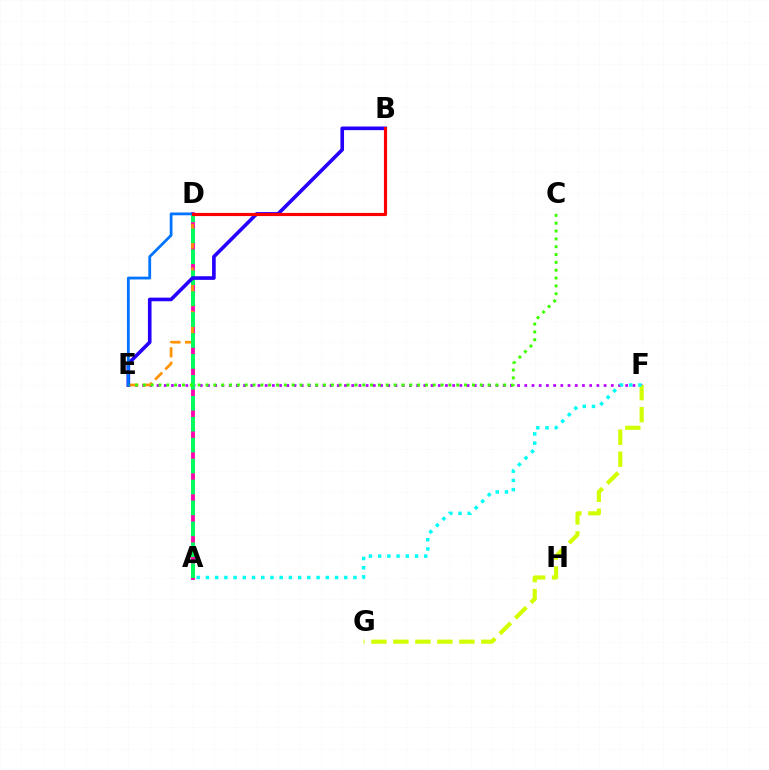{('E', 'F'): [{'color': '#b900ff', 'line_style': 'dotted', 'thickness': 1.96}], ('F', 'G'): [{'color': '#d1ff00', 'line_style': 'dashed', 'thickness': 2.99}], ('A', 'F'): [{'color': '#00fff6', 'line_style': 'dotted', 'thickness': 2.5}], ('A', 'D'): [{'color': '#ff00ac', 'line_style': 'solid', 'thickness': 2.76}, {'color': '#00ff5c', 'line_style': 'dashed', 'thickness': 2.84}], ('D', 'E'): [{'color': '#ff9400', 'line_style': 'dashed', 'thickness': 1.97}, {'color': '#0074ff', 'line_style': 'solid', 'thickness': 2.01}], ('B', 'E'): [{'color': '#2500ff', 'line_style': 'solid', 'thickness': 2.61}], ('C', 'E'): [{'color': '#3dff00', 'line_style': 'dotted', 'thickness': 2.13}], ('B', 'D'): [{'color': '#ff0000', 'line_style': 'solid', 'thickness': 2.27}]}